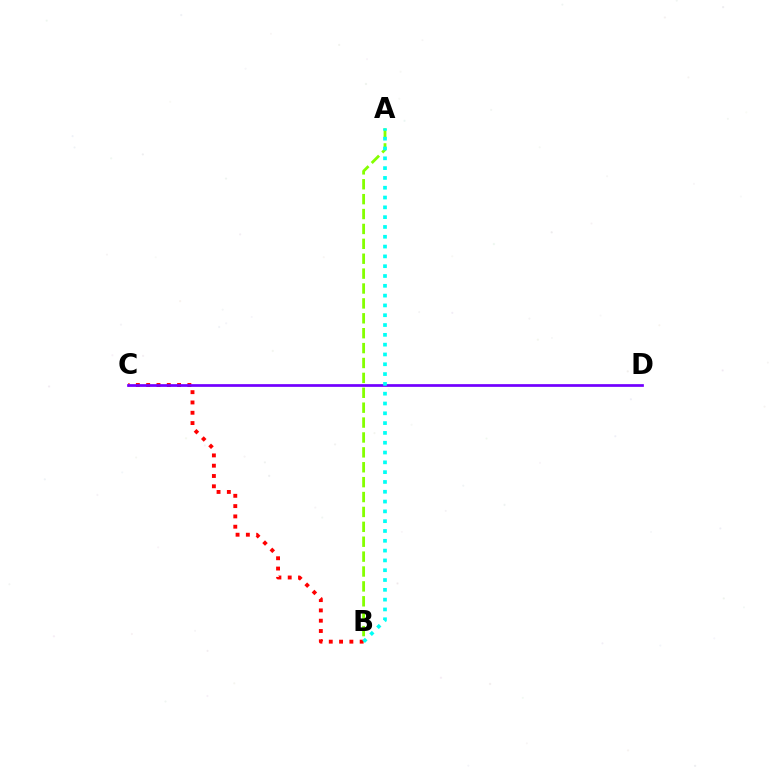{('A', 'B'): [{'color': '#84ff00', 'line_style': 'dashed', 'thickness': 2.02}, {'color': '#00fff6', 'line_style': 'dotted', 'thickness': 2.66}], ('B', 'C'): [{'color': '#ff0000', 'line_style': 'dotted', 'thickness': 2.8}], ('C', 'D'): [{'color': '#7200ff', 'line_style': 'solid', 'thickness': 1.96}]}